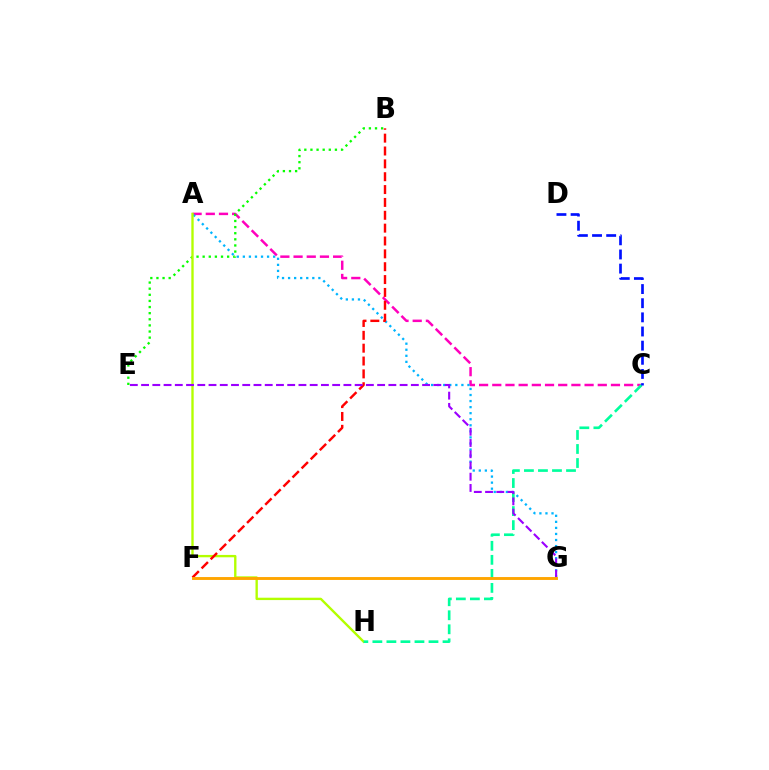{('A', 'C'): [{'color': '#ff00bd', 'line_style': 'dashed', 'thickness': 1.79}], ('B', 'E'): [{'color': '#08ff00', 'line_style': 'dotted', 'thickness': 1.66}], ('A', 'G'): [{'color': '#00b5ff', 'line_style': 'dotted', 'thickness': 1.65}], ('A', 'H'): [{'color': '#b3ff00', 'line_style': 'solid', 'thickness': 1.7}], ('B', 'F'): [{'color': '#ff0000', 'line_style': 'dashed', 'thickness': 1.75}], ('C', 'H'): [{'color': '#00ff9d', 'line_style': 'dashed', 'thickness': 1.91}], ('E', 'G'): [{'color': '#9b00ff', 'line_style': 'dashed', 'thickness': 1.53}], ('F', 'G'): [{'color': '#ffa500', 'line_style': 'solid', 'thickness': 2.09}], ('C', 'D'): [{'color': '#0010ff', 'line_style': 'dashed', 'thickness': 1.92}]}